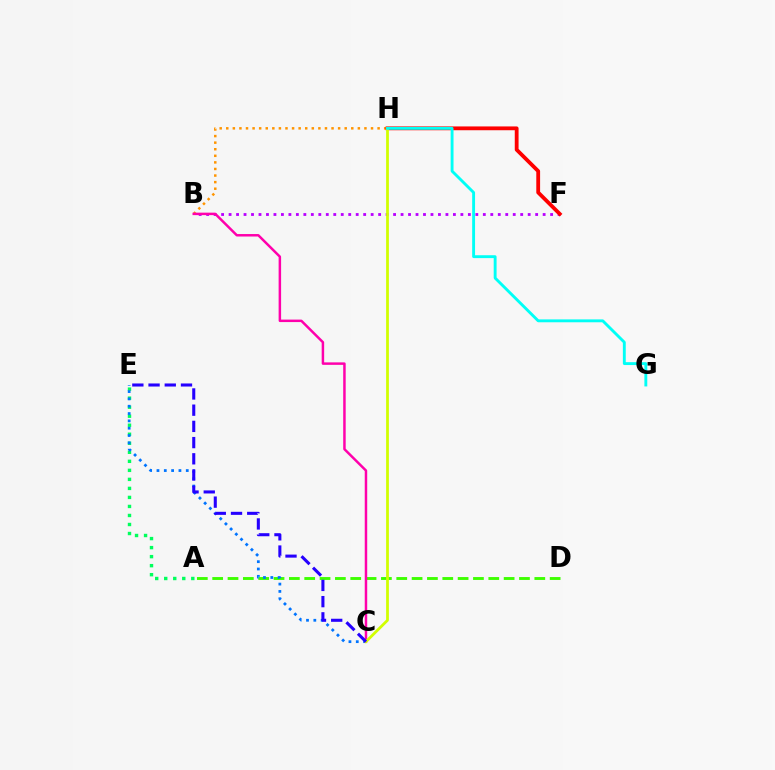{('A', 'E'): [{'color': '#00ff5c', 'line_style': 'dotted', 'thickness': 2.45}], ('B', 'H'): [{'color': '#ff9400', 'line_style': 'dotted', 'thickness': 1.79}], ('B', 'F'): [{'color': '#b900ff', 'line_style': 'dotted', 'thickness': 2.03}], ('A', 'D'): [{'color': '#3dff00', 'line_style': 'dashed', 'thickness': 2.08}], ('F', 'H'): [{'color': '#ff0000', 'line_style': 'solid', 'thickness': 2.74}], ('C', 'E'): [{'color': '#0074ff', 'line_style': 'dotted', 'thickness': 1.99}, {'color': '#2500ff', 'line_style': 'dashed', 'thickness': 2.2}], ('B', 'C'): [{'color': '#ff00ac', 'line_style': 'solid', 'thickness': 1.78}], ('C', 'H'): [{'color': '#d1ff00', 'line_style': 'solid', 'thickness': 1.99}], ('G', 'H'): [{'color': '#00fff6', 'line_style': 'solid', 'thickness': 2.07}]}